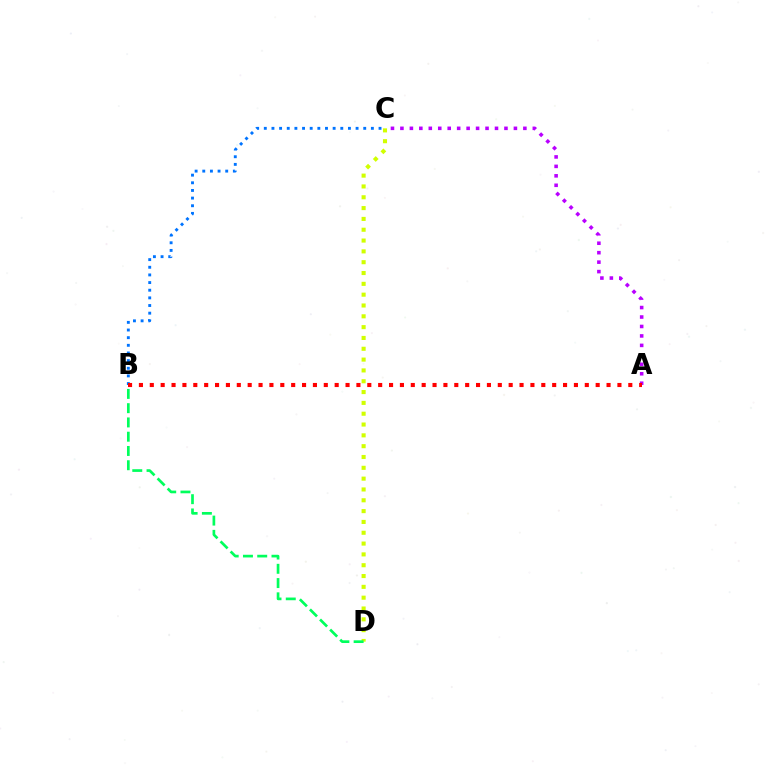{('C', 'D'): [{'color': '#d1ff00', 'line_style': 'dotted', 'thickness': 2.94}], ('B', 'C'): [{'color': '#0074ff', 'line_style': 'dotted', 'thickness': 2.08}], ('A', 'C'): [{'color': '#b900ff', 'line_style': 'dotted', 'thickness': 2.57}], ('B', 'D'): [{'color': '#00ff5c', 'line_style': 'dashed', 'thickness': 1.94}], ('A', 'B'): [{'color': '#ff0000', 'line_style': 'dotted', 'thickness': 2.95}]}